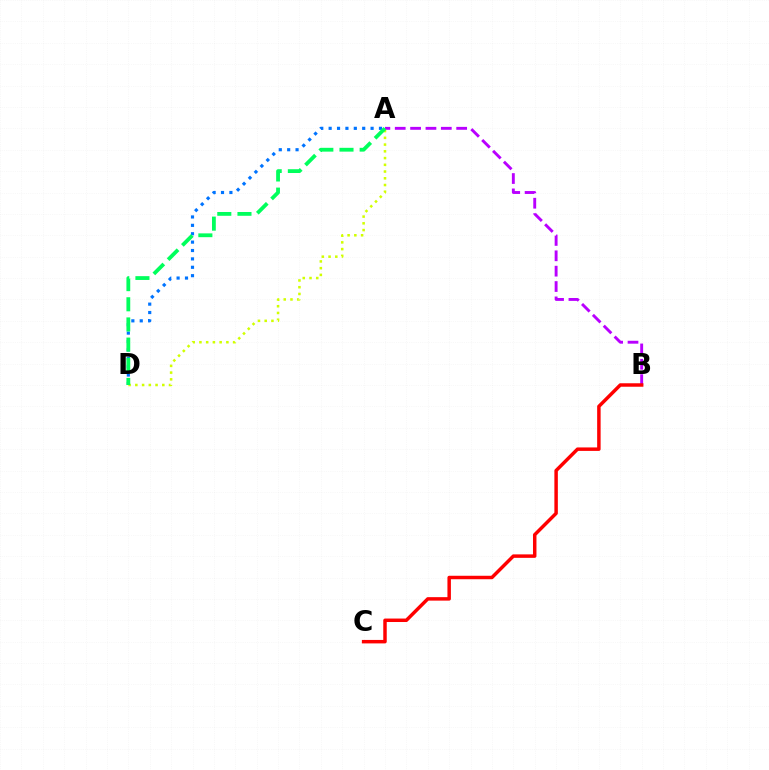{('A', 'D'): [{'color': '#0074ff', 'line_style': 'dotted', 'thickness': 2.28}, {'color': '#d1ff00', 'line_style': 'dotted', 'thickness': 1.83}, {'color': '#00ff5c', 'line_style': 'dashed', 'thickness': 2.74}], ('A', 'B'): [{'color': '#b900ff', 'line_style': 'dashed', 'thickness': 2.09}], ('B', 'C'): [{'color': '#ff0000', 'line_style': 'solid', 'thickness': 2.5}]}